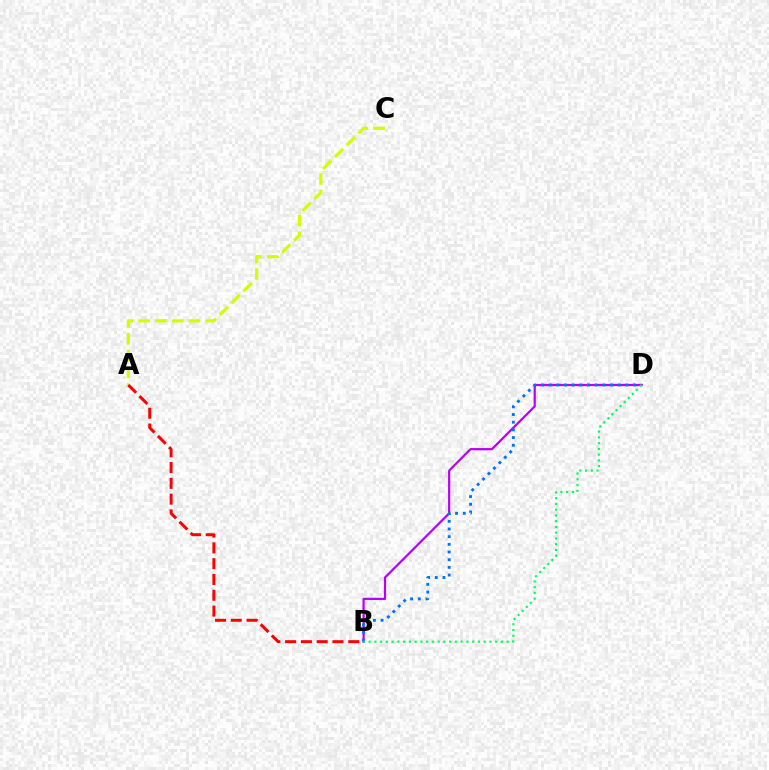{('B', 'D'): [{'color': '#b900ff', 'line_style': 'solid', 'thickness': 1.59}, {'color': '#0074ff', 'line_style': 'dotted', 'thickness': 2.09}, {'color': '#00ff5c', 'line_style': 'dotted', 'thickness': 1.56}], ('A', 'C'): [{'color': '#d1ff00', 'line_style': 'dashed', 'thickness': 2.28}], ('A', 'B'): [{'color': '#ff0000', 'line_style': 'dashed', 'thickness': 2.15}]}